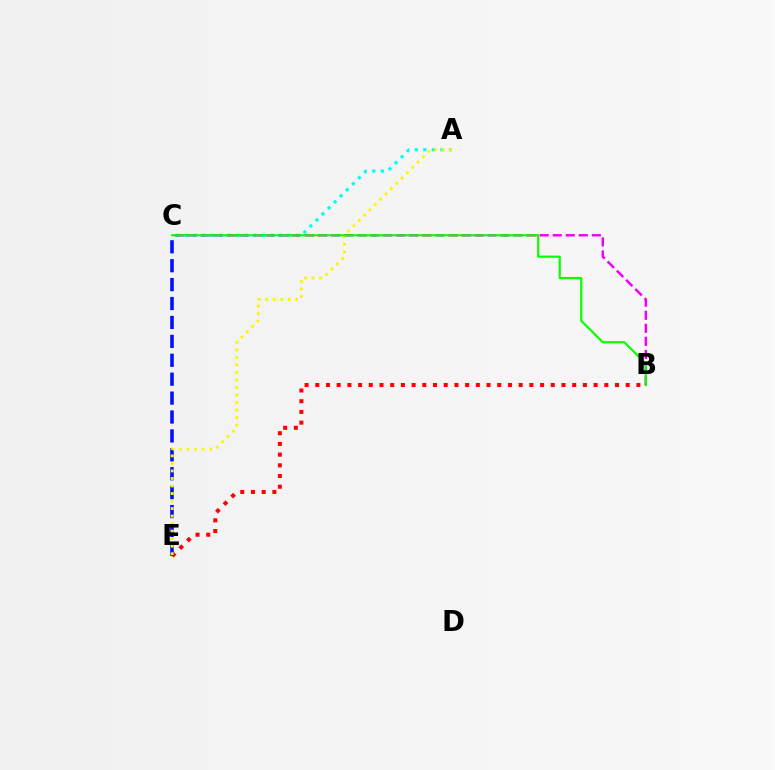{('A', 'C'): [{'color': '#00fff6', 'line_style': 'dotted', 'thickness': 2.32}], ('B', 'E'): [{'color': '#ff0000', 'line_style': 'dotted', 'thickness': 2.91}], ('B', 'C'): [{'color': '#ee00ff', 'line_style': 'dashed', 'thickness': 1.77}, {'color': '#08ff00', 'line_style': 'solid', 'thickness': 1.58}], ('C', 'E'): [{'color': '#0010ff', 'line_style': 'dashed', 'thickness': 2.57}], ('A', 'E'): [{'color': '#fcf500', 'line_style': 'dotted', 'thickness': 2.04}]}